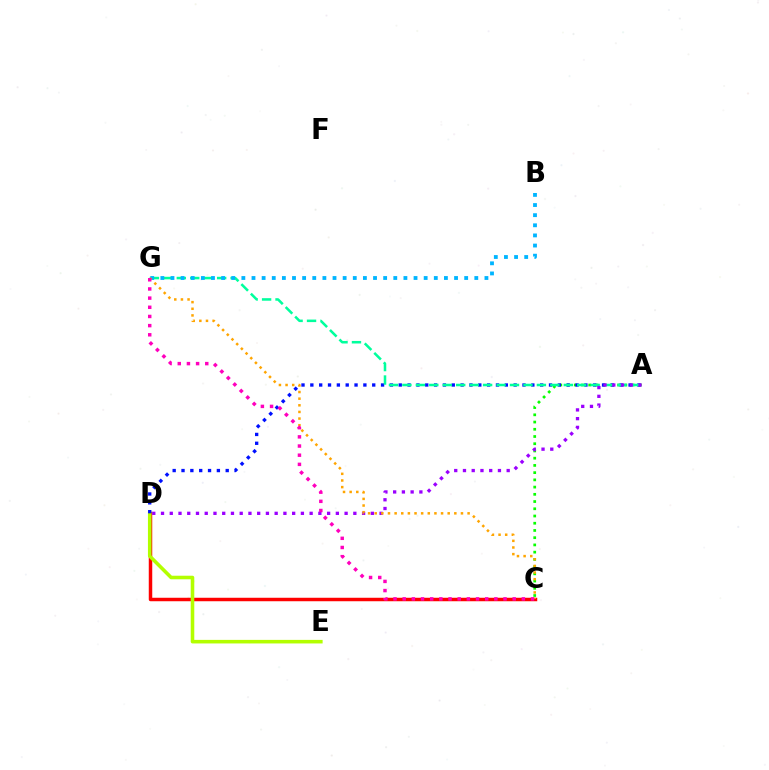{('A', 'C'): [{'color': '#08ff00', 'line_style': 'dotted', 'thickness': 1.96}], ('C', 'D'): [{'color': '#ff0000', 'line_style': 'solid', 'thickness': 2.5}], ('D', 'E'): [{'color': '#b3ff00', 'line_style': 'solid', 'thickness': 2.57}], ('A', 'D'): [{'color': '#0010ff', 'line_style': 'dotted', 'thickness': 2.4}, {'color': '#9b00ff', 'line_style': 'dotted', 'thickness': 2.38}], ('A', 'G'): [{'color': '#00ff9d', 'line_style': 'dashed', 'thickness': 1.83}], ('B', 'G'): [{'color': '#00b5ff', 'line_style': 'dotted', 'thickness': 2.75}], ('C', 'G'): [{'color': '#ffa500', 'line_style': 'dotted', 'thickness': 1.8}, {'color': '#ff00bd', 'line_style': 'dotted', 'thickness': 2.49}]}